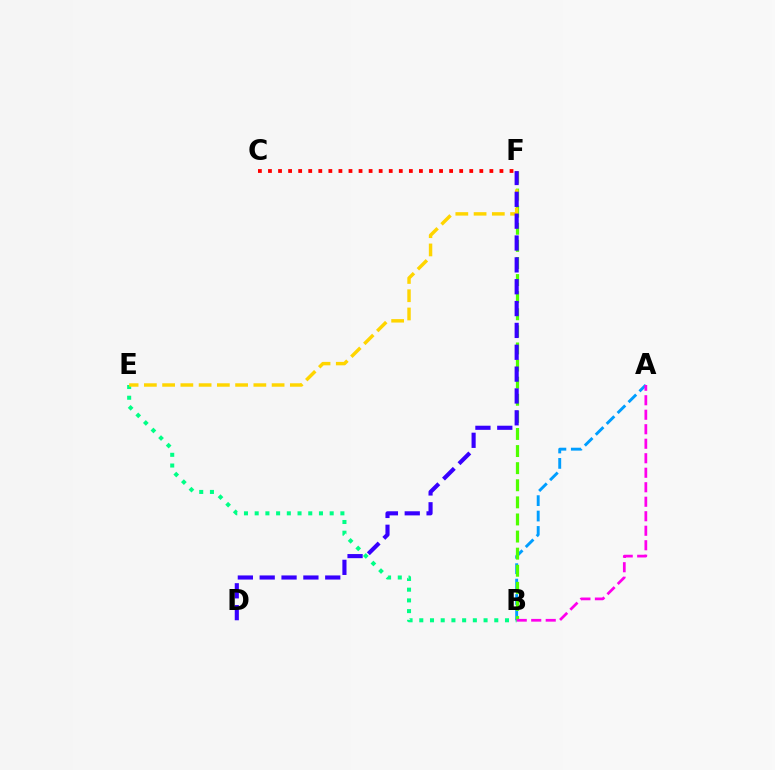{('B', 'E'): [{'color': '#00ff86', 'line_style': 'dotted', 'thickness': 2.91}], ('A', 'B'): [{'color': '#009eff', 'line_style': 'dashed', 'thickness': 2.09}, {'color': '#ff00ed', 'line_style': 'dashed', 'thickness': 1.97}], ('B', 'F'): [{'color': '#4fff00', 'line_style': 'dashed', 'thickness': 2.32}], ('E', 'F'): [{'color': '#ffd500', 'line_style': 'dashed', 'thickness': 2.48}], ('D', 'F'): [{'color': '#3700ff', 'line_style': 'dashed', 'thickness': 2.97}], ('C', 'F'): [{'color': '#ff0000', 'line_style': 'dotted', 'thickness': 2.73}]}